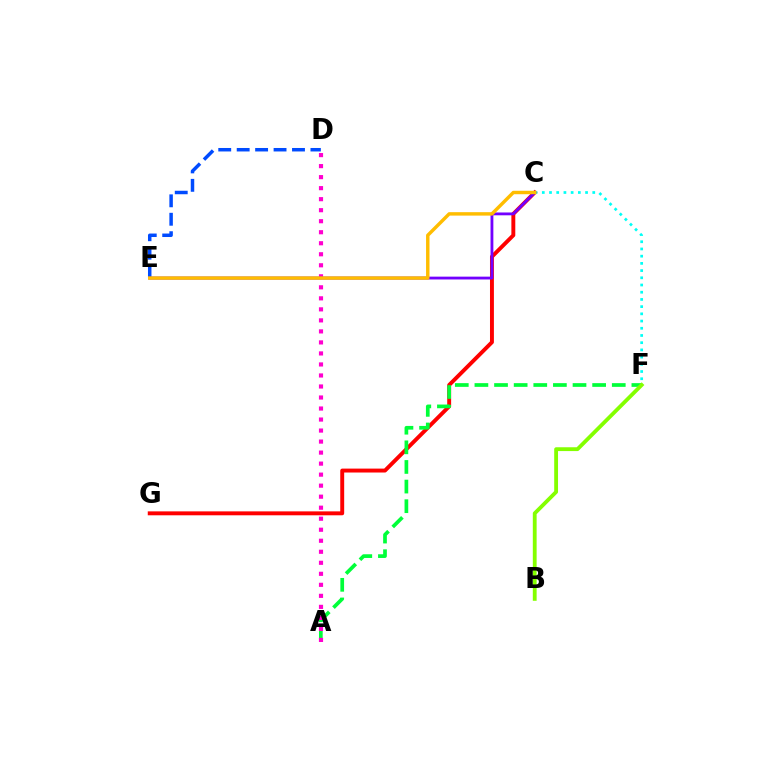{('C', 'G'): [{'color': '#ff0000', 'line_style': 'solid', 'thickness': 2.82}], ('A', 'F'): [{'color': '#00ff39', 'line_style': 'dashed', 'thickness': 2.67}], ('A', 'D'): [{'color': '#ff00cf', 'line_style': 'dotted', 'thickness': 2.99}], ('C', 'F'): [{'color': '#00fff6', 'line_style': 'dotted', 'thickness': 1.96}], ('D', 'E'): [{'color': '#004bff', 'line_style': 'dashed', 'thickness': 2.5}], ('C', 'E'): [{'color': '#7200ff', 'line_style': 'solid', 'thickness': 2.03}, {'color': '#ffbd00', 'line_style': 'solid', 'thickness': 2.47}], ('B', 'F'): [{'color': '#84ff00', 'line_style': 'solid', 'thickness': 2.75}]}